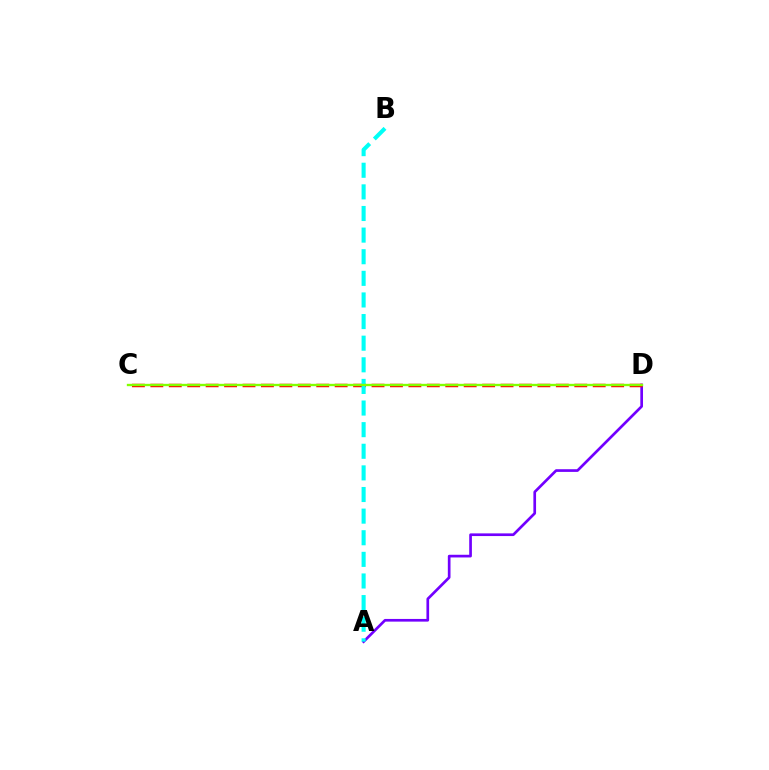{('A', 'D'): [{'color': '#7200ff', 'line_style': 'solid', 'thickness': 1.93}], ('C', 'D'): [{'color': '#ff0000', 'line_style': 'dashed', 'thickness': 2.5}, {'color': '#84ff00', 'line_style': 'solid', 'thickness': 1.69}], ('A', 'B'): [{'color': '#00fff6', 'line_style': 'dashed', 'thickness': 2.94}]}